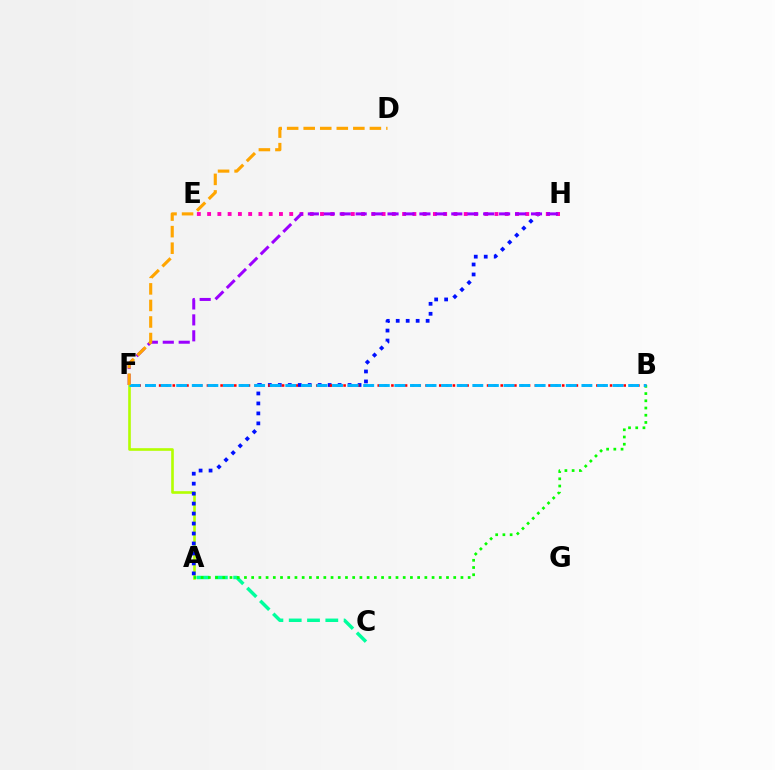{('A', 'F'): [{'color': '#b3ff00', 'line_style': 'solid', 'thickness': 1.89}], ('A', 'C'): [{'color': '#00ff9d', 'line_style': 'dashed', 'thickness': 2.49}], ('A', 'H'): [{'color': '#0010ff', 'line_style': 'dotted', 'thickness': 2.71}], ('E', 'H'): [{'color': '#ff00bd', 'line_style': 'dotted', 'thickness': 2.79}], ('F', 'H'): [{'color': '#9b00ff', 'line_style': 'dashed', 'thickness': 2.17}], ('B', 'F'): [{'color': '#ff0000', 'line_style': 'dotted', 'thickness': 1.86}, {'color': '#00b5ff', 'line_style': 'dashed', 'thickness': 2.12}], ('A', 'B'): [{'color': '#08ff00', 'line_style': 'dotted', 'thickness': 1.96}], ('D', 'F'): [{'color': '#ffa500', 'line_style': 'dashed', 'thickness': 2.25}]}